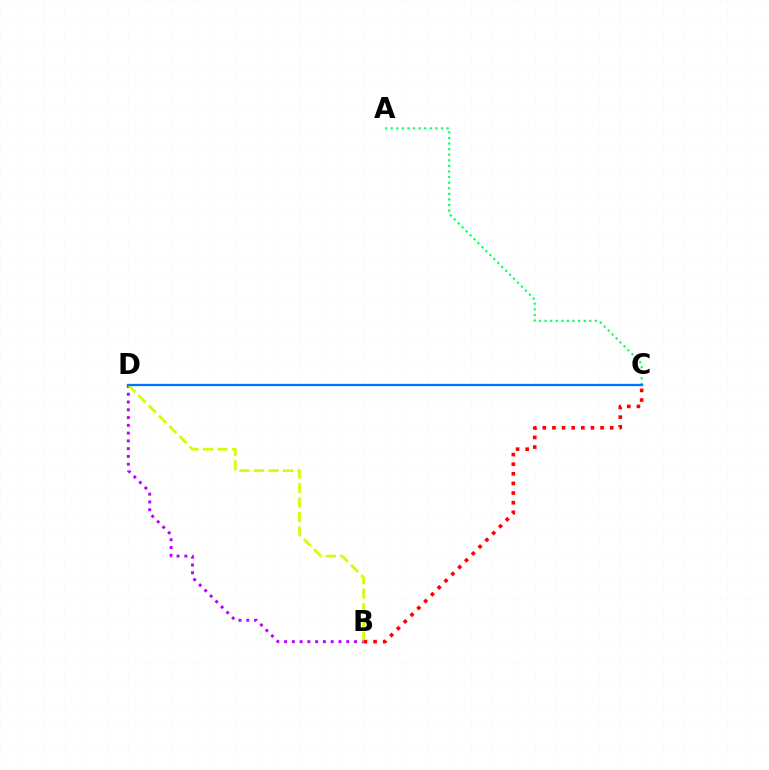{('A', 'C'): [{'color': '#00ff5c', 'line_style': 'dotted', 'thickness': 1.52}], ('B', 'D'): [{'color': '#b900ff', 'line_style': 'dotted', 'thickness': 2.11}, {'color': '#d1ff00', 'line_style': 'dashed', 'thickness': 1.97}], ('C', 'D'): [{'color': '#0074ff', 'line_style': 'solid', 'thickness': 1.66}], ('B', 'C'): [{'color': '#ff0000', 'line_style': 'dotted', 'thickness': 2.61}]}